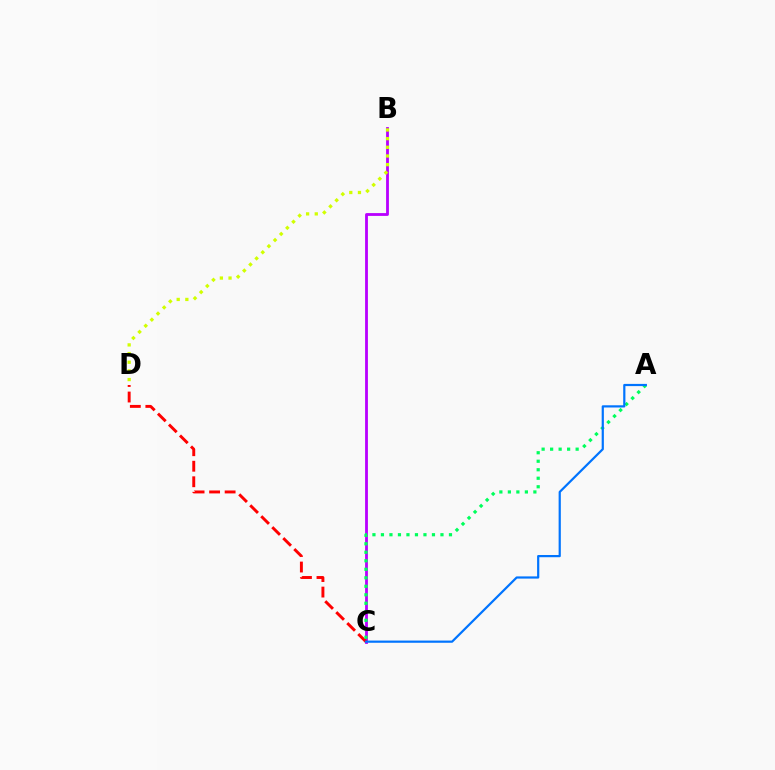{('B', 'C'): [{'color': '#b900ff', 'line_style': 'solid', 'thickness': 2.03}], ('C', 'D'): [{'color': '#ff0000', 'line_style': 'dashed', 'thickness': 2.11}], ('A', 'C'): [{'color': '#00ff5c', 'line_style': 'dotted', 'thickness': 2.31}, {'color': '#0074ff', 'line_style': 'solid', 'thickness': 1.59}], ('B', 'D'): [{'color': '#d1ff00', 'line_style': 'dotted', 'thickness': 2.35}]}